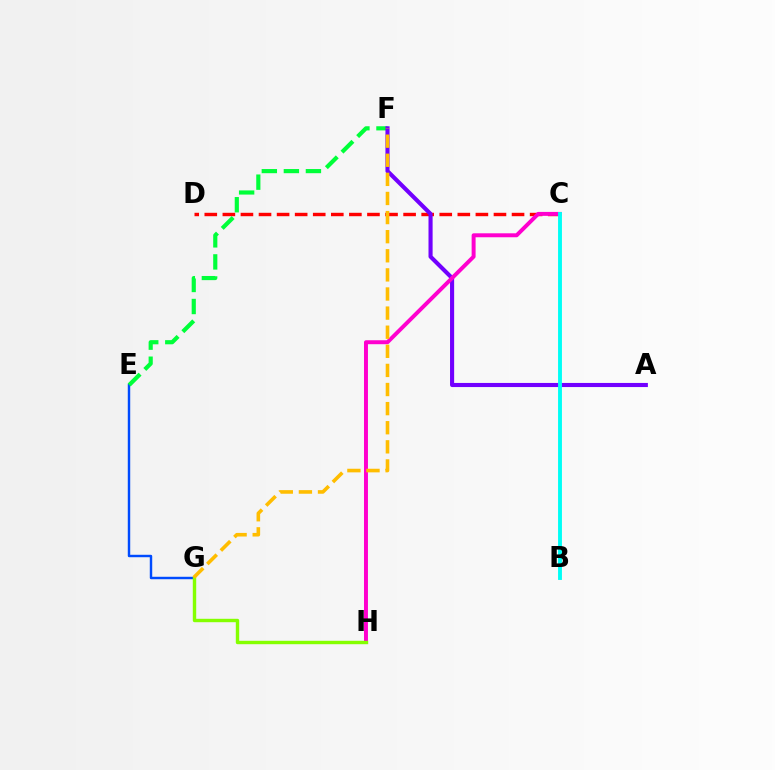{('E', 'G'): [{'color': '#004bff', 'line_style': 'solid', 'thickness': 1.76}], ('C', 'D'): [{'color': '#ff0000', 'line_style': 'dashed', 'thickness': 2.46}], ('E', 'F'): [{'color': '#00ff39', 'line_style': 'dashed', 'thickness': 2.99}], ('A', 'F'): [{'color': '#7200ff', 'line_style': 'solid', 'thickness': 2.96}], ('C', 'H'): [{'color': '#ff00cf', 'line_style': 'solid', 'thickness': 2.85}], ('G', 'H'): [{'color': '#84ff00', 'line_style': 'solid', 'thickness': 2.45}], ('B', 'C'): [{'color': '#00fff6', 'line_style': 'solid', 'thickness': 2.79}], ('F', 'G'): [{'color': '#ffbd00', 'line_style': 'dashed', 'thickness': 2.6}]}